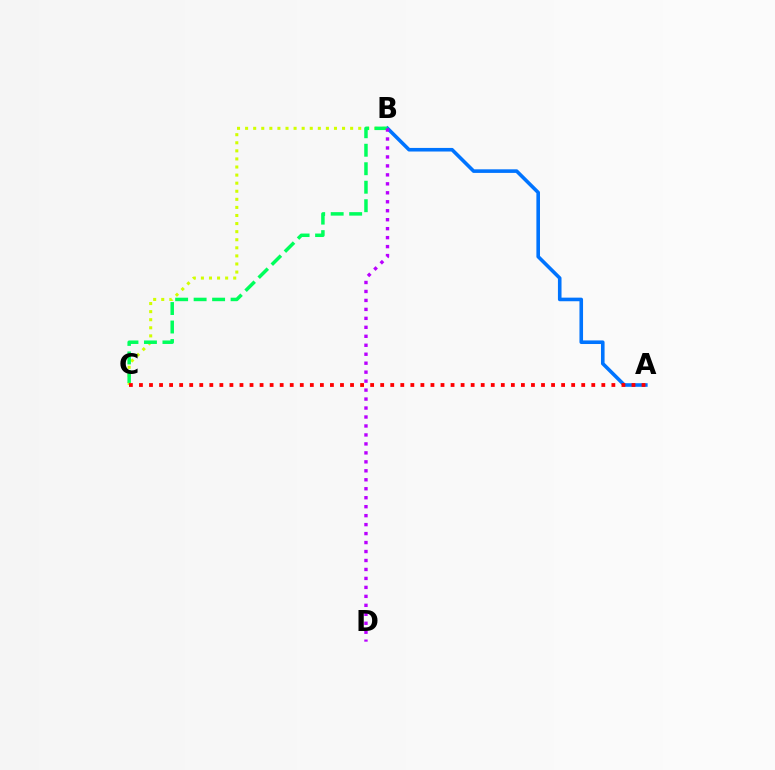{('A', 'B'): [{'color': '#0074ff', 'line_style': 'solid', 'thickness': 2.59}], ('B', 'C'): [{'color': '#d1ff00', 'line_style': 'dotted', 'thickness': 2.2}, {'color': '#00ff5c', 'line_style': 'dashed', 'thickness': 2.51}], ('A', 'C'): [{'color': '#ff0000', 'line_style': 'dotted', 'thickness': 2.73}], ('B', 'D'): [{'color': '#b900ff', 'line_style': 'dotted', 'thickness': 2.44}]}